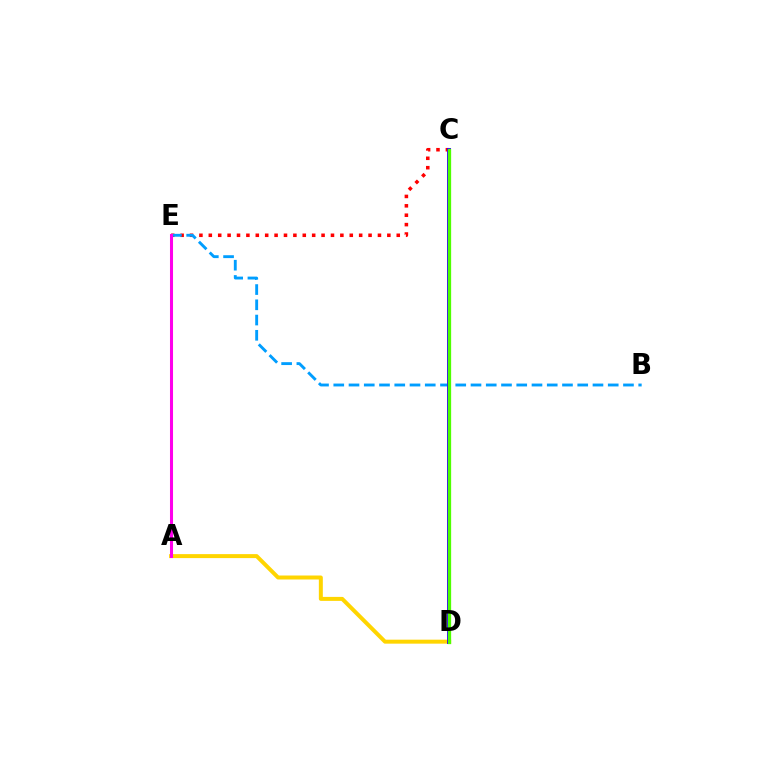{('A', 'D'): [{'color': '#ffd500', 'line_style': 'solid', 'thickness': 2.87}], ('C', 'E'): [{'color': '#ff0000', 'line_style': 'dotted', 'thickness': 2.55}], ('C', 'D'): [{'color': '#00ff86', 'line_style': 'dotted', 'thickness': 2.12}, {'color': '#3700ff', 'line_style': 'solid', 'thickness': 2.85}, {'color': '#4fff00', 'line_style': 'solid', 'thickness': 2.37}], ('B', 'E'): [{'color': '#009eff', 'line_style': 'dashed', 'thickness': 2.07}], ('A', 'E'): [{'color': '#ff00ed', 'line_style': 'solid', 'thickness': 2.19}]}